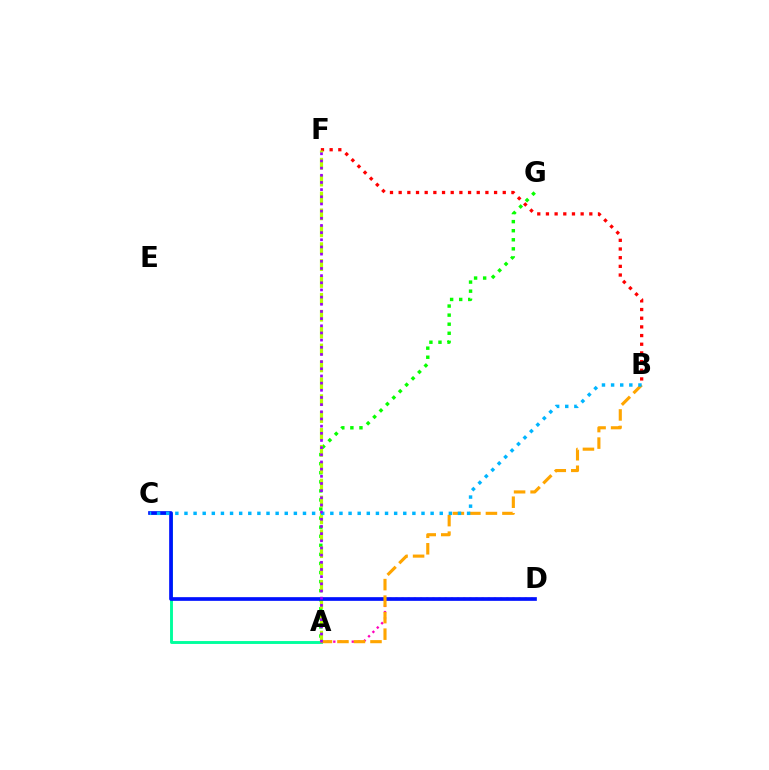{('B', 'F'): [{'color': '#ff0000', 'line_style': 'dotted', 'thickness': 2.36}], ('A', 'G'): [{'color': '#08ff00', 'line_style': 'dotted', 'thickness': 2.46}], ('A', 'D'): [{'color': '#ff00bd', 'line_style': 'dotted', 'thickness': 1.67}], ('A', 'C'): [{'color': '#00ff9d', 'line_style': 'solid', 'thickness': 2.09}], ('A', 'F'): [{'color': '#b3ff00', 'line_style': 'dashed', 'thickness': 2.29}, {'color': '#9b00ff', 'line_style': 'dotted', 'thickness': 1.95}], ('C', 'D'): [{'color': '#0010ff', 'line_style': 'solid', 'thickness': 2.65}], ('A', 'B'): [{'color': '#ffa500', 'line_style': 'dashed', 'thickness': 2.24}], ('B', 'C'): [{'color': '#00b5ff', 'line_style': 'dotted', 'thickness': 2.48}]}